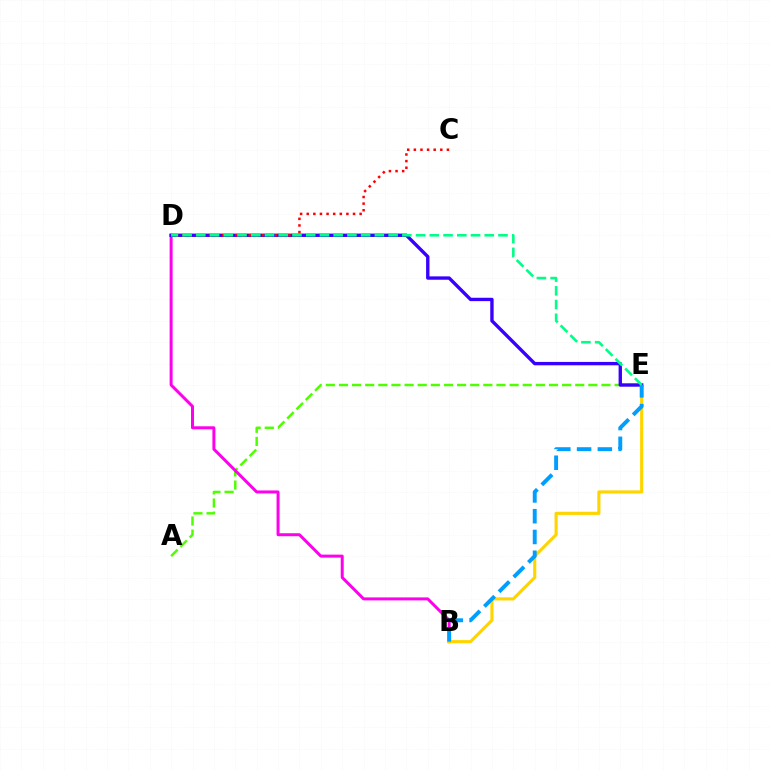{('A', 'E'): [{'color': '#4fff00', 'line_style': 'dashed', 'thickness': 1.78}], ('B', 'D'): [{'color': '#ff00ed', 'line_style': 'solid', 'thickness': 2.15}], ('B', 'E'): [{'color': '#ffd500', 'line_style': 'solid', 'thickness': 2.26}, {'color': '#009eff', 'line_style': 'dashed', 'thickness': 2.82}], ('D', 'E'): [{'color': '#3700ff', 'line_style': 'solid', 'thickness': 2.42}, {'color': '#00ff86', 'line_style': 'dashed', 'thickness': 1.87}], ('C', 'D'): [{'color': '#ff0000', 'line_style': 'dotted', 'thickness': 1.8}]}